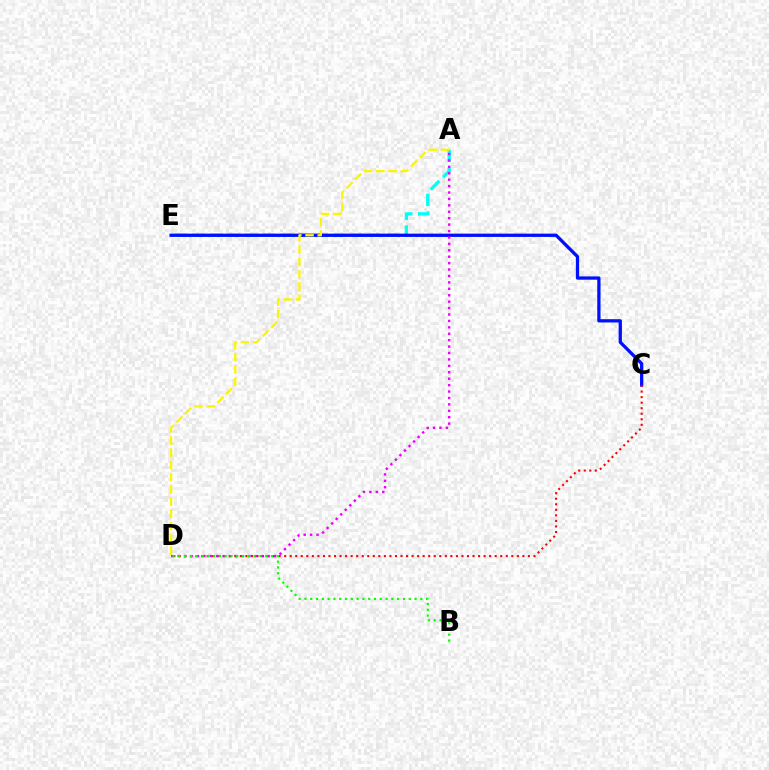{('A', 'E'): [{'color': '#00fff6', 'line_style': 'dashed', 'thickness': 2.4}], ('C', 'E'): [{'color': '#0010ff', 'line_style': 'solid', 'thickness': 2.36}], ('C', 'D'): [{'color': '#ff0000', 'line_style': 'dotted', 'thickness': 1.51}], ('A', 'D'): [{'color': '#fcf500', 'line_style': 'dashed', 'thickness': 1.66}, {'color': '#ee00ff', 'line_style': 'dotted', 'thickness': 1.74}], ('B', 'D'): [{'color': '#08ff00', 'line_style': 'dotted', 'thickness': 1.57}]}